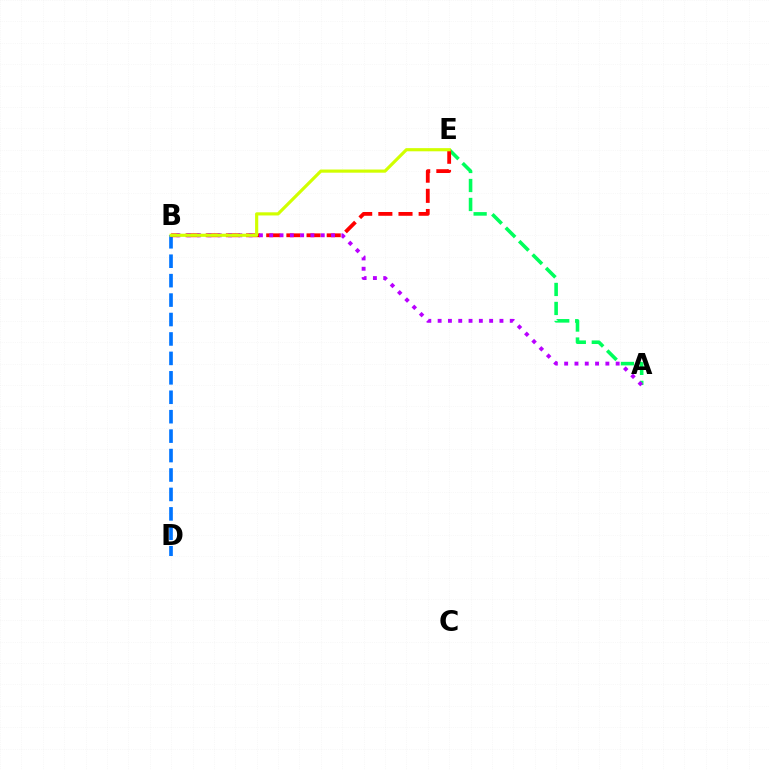{('A', 'E'): [{'color': '#00ff5c', 'line_style': 'dashed', 'thickness': 2.58}], ('B', 'D'): [{'color': '#0074ff', 'line_style': 'dashed', 'thickness': 2.64}], ('B', 'E'): [{'color': '#ff0000', 'line_style': 'dashed', 'thickness': 2.74}, {'color': '#d1ff00', 'line_style': 'solid', 'thickness': 2.28}], ('A', 'B'): [{'color': '#b900ff', 'line_style': 'dotted', 'thickness': 2.8}]}